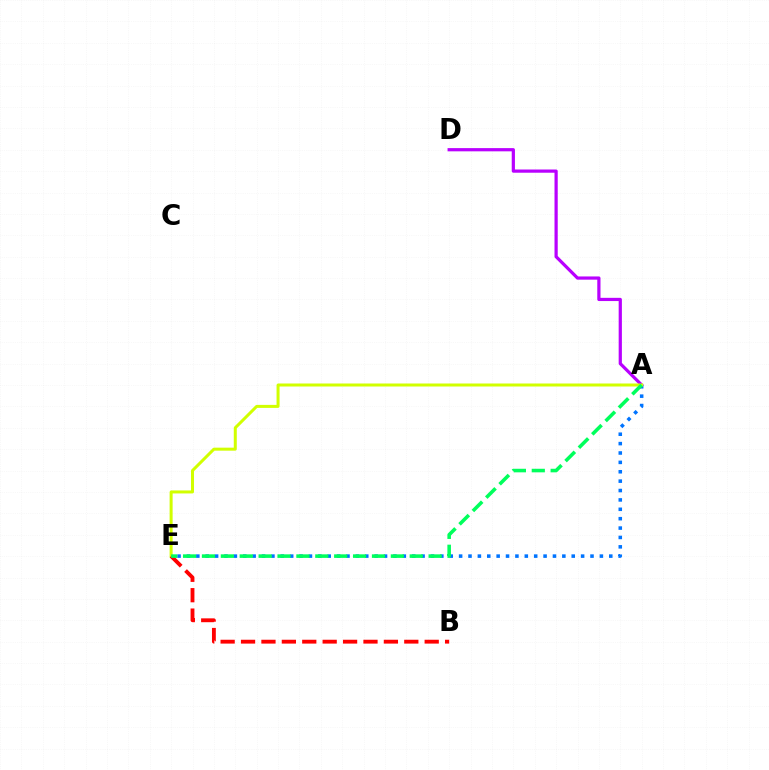{('A', 'D'): [{'color': '#b900ff', 'line_style': 'solid', 'thickness': 2.32}], ('A', 'E'): [{'color': '#0074ff', 'line_style': 'dotted', 'thickness': 2.55}, {'color': '#d1ff00', 'line_style': 'solid', 'thickness': 2.17}, {'color': '#00ff5c', 'line_style': 'dashed', 'thickness': 2.57}], ('B', 'E'): [{'color': '#ff0000', 'line_style': 'dashed', 'thickness': 2.77}]}